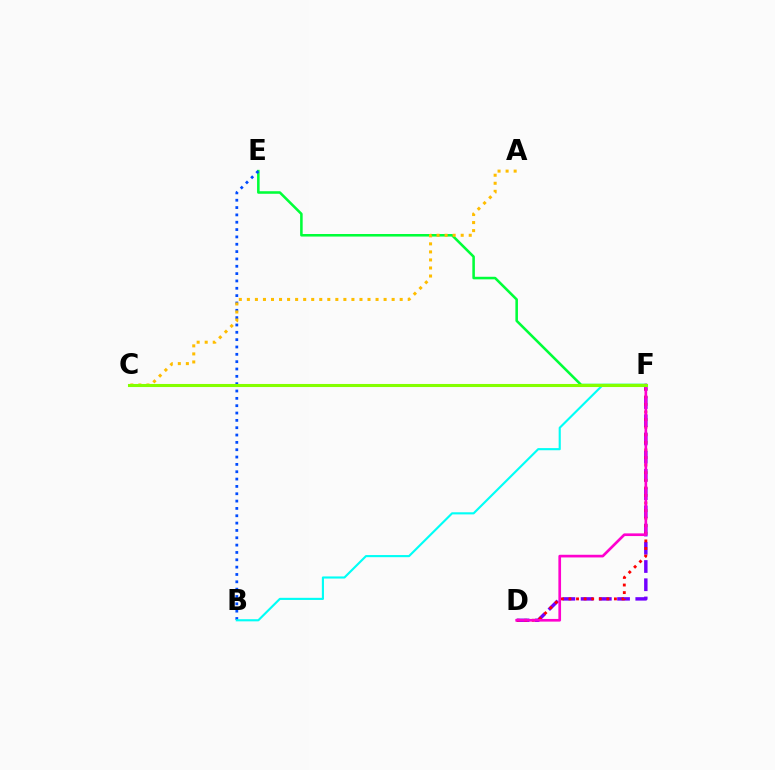{('E', 'F'): [{'color': '#00ff39', 'line_style': 'solid', 'thickness': 1.84}], ('D', 'F'): [{'color': '#7200ff', 'line_style': 'dashed', 'thickness': 2.48}, {'color': '#ff0000', 'line_style': 'dotted', 'thickness': 2.06}, {'color': '#ff00cf', 'line_style': 'solid', 'thickness': 1.92}], ('B', 'E'): [{'color': '#004bff', 'line_style': 'dotted', 'thickness': 1.99}], ('A', 'C'): [{'color': '#ffbd00', 'line_style': 'dotted', 'thickness': 2.19}], ('B', 'F'): [{'color': '#00fff6', 'line_style': 'solid', 'thickness': 1.53}], ('C', 'F'): [{'color': '#84ff00', 'line_style': 'solid', 'thickness': 2.21}]}